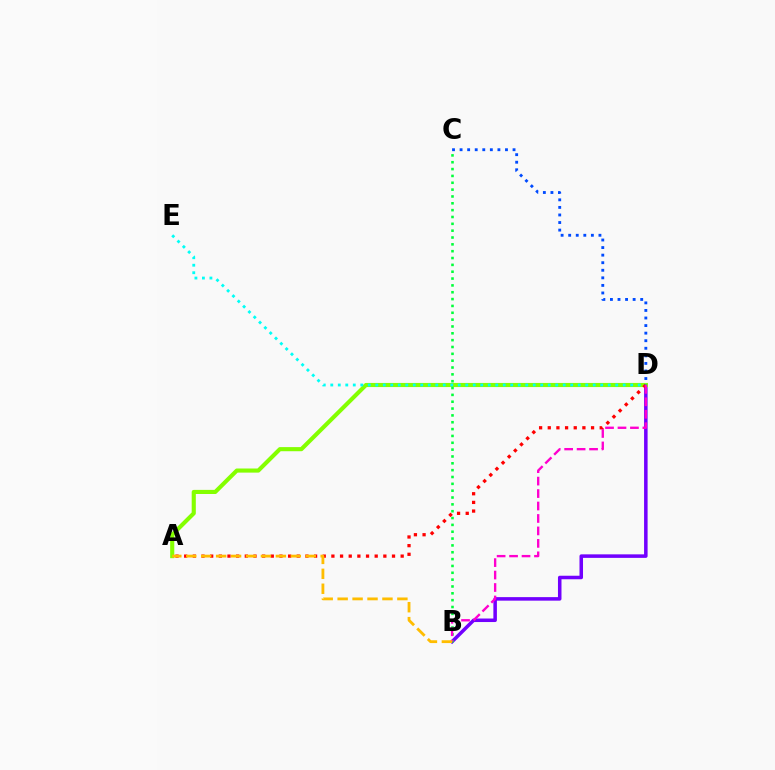{('B', 'D'): [{'color': '#7200ff', 'line_style': 'solid', 'thickness': 2.54}, {'color': '#ff00cf', 'line_style': 'dashed', 'thickness': 1.69}], ('A', 'D'): [{'color': '#84ff00', 'line_style': 'solid', 'thickness': 2.96}, {'color': '#ff0000', 'line_style': 'dotted', 'thickness': 2.35}], ('B', 'C'): [{'color': '#00ff39', 'line_style': 'dotted', 'thickness': 1.86}], ('D', 'E'): [{'color': '#00fff6', 'line_style': 'dotted', 'thickness': 2.04}], ('C', 'D'): [{'color': '#004bff', 'line_style': 'dotted', 'thickness': 2.06}], ('A', 'B'): [{'color': '#ffbd00', 'line_style': 'dashed', 'thickness': 2.03}]}